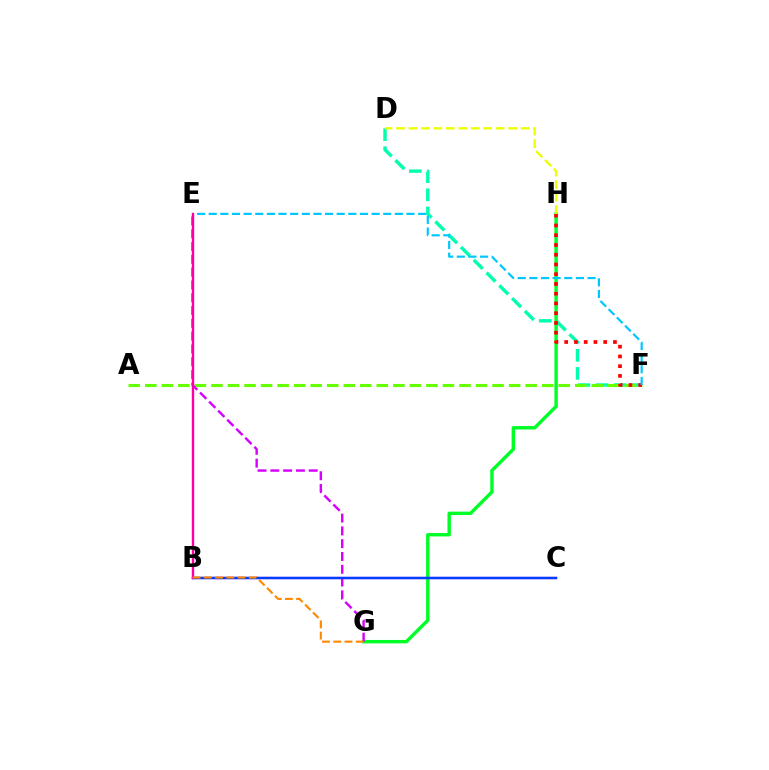{('D', 'F'): [{'color': '#00ffaf', 'line_style': 'dashed', 'thickness': 2.46}], ('G', 'H'): [{'color': '#00ff27', 'line_style': 'solid', 'thickness': 2.45}], ('B', 'C'): [{'color': '#4f00ff', 'line_style': 'solid', 'thickness': 1.69}, {'color': '#003fff', 'line_style': 'solid', 'thickness': 1.63}], ('A', 'F'): [{'color': '#66ff00', 'line_style': 'dashed', 'thickness': 2.25}], ('F', 'H'): [{'color': '#ff0000', 'line_style': 'dotted', 'thickness': 2.65}], ('E', 'F'): [{'color': '#00c7ff', 'line_style': 'dashed', 'thickness': 1.58}], ('E', 'G'): [{'color': '#d600ff', 'line_style': 'dashed', 'thickness': 1.74}], ('D', 'H'): [{'color': '#eeff00', 'line_style': 'dashed', 'thickness': 1.69}], ('B', 'E'): [{'color': '#ff00a0', 'line_style': 'solid', 'thickness': 1.73}], ('B', 'G'): [{'color': '#ff8800', 'line_style': 'dashed', 'thickness': 1.53}]}